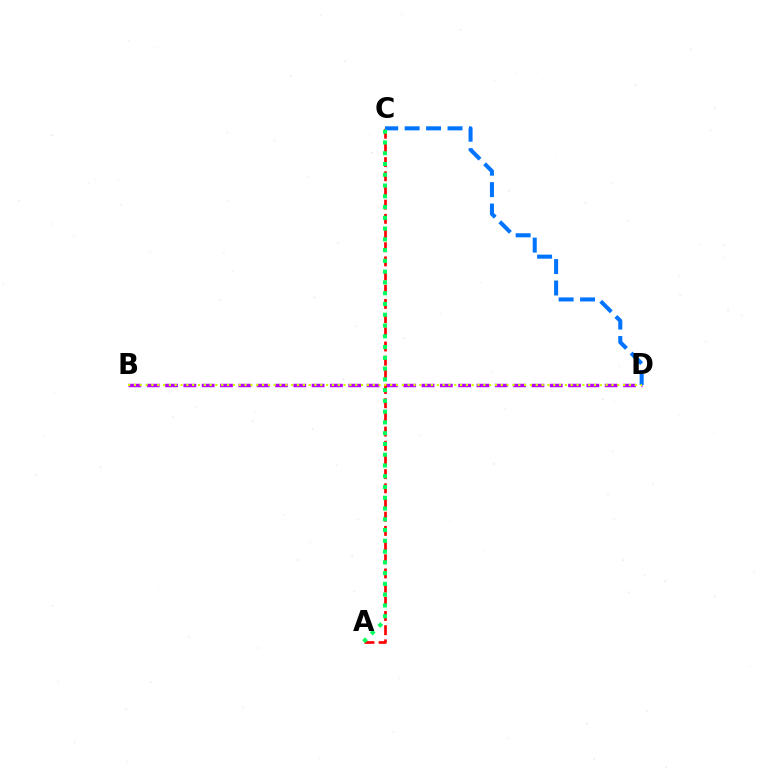{('B', 'D'): [{'color': '#b900ff', 'line_style': 'dashed', 'thickness': 2.49}, {'color': '#d1ff00', 'line_style': 'dotted', 'thickness': 1.58}], ('A', 'C'): [{'color': '#ff0000', 'line_style': 'dashed', 'thickness': 1.93}, {'color': '#00ff5c', 'line_style': 'dotted', 'thickness': 2.93}], ('C', 'D'): [{'color': '#0074ff', 'line_style': 'dashed', 'thickness': 2.91}]}